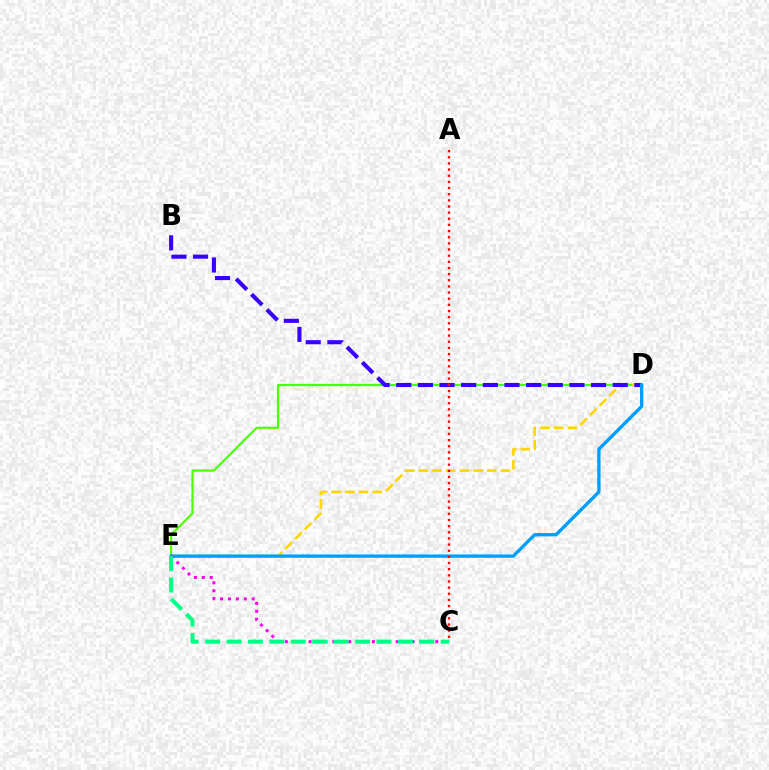{('D', 'E'): [{'color': '#4fff00', 'line_style': 'solid', 'thickness': 1.6}, {'color': '#ffd500', 'line_style': 'dashed', 'thickness': 1.86}, {'color': '#009eff', 'line_style': 'solid', 'thickness': 2.38}], ('B', 'D'): [{'color': '#3700ff', 'line_style': 'dashed', 'thickness': 2.94}], ('A', 'C'): [{'color': '#ff0000', 'line_style': 'dotted', 'thickness': 1.67}], ('C', 'E'): [{'color': '#ff00ed', 'line_style': 'dotted', 'thickness': 2.15}, {'color': '#00ff86', 'line_style': 'dashed', 'thickness': 2.91}]}